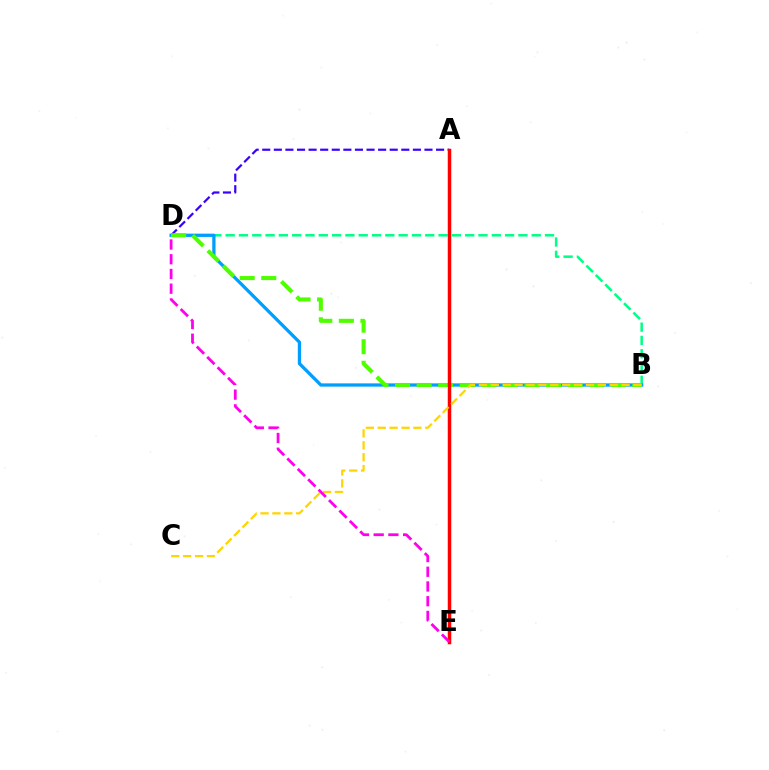{('B', 'D'): [{'color': '#00ff86', 'line_style': 'dashed', 'thickness': 1.81}, {'color': '#009eff', 'line_style': 'solid', 'thickness': 2.36}, {'color': '#4fff00', 'line_style': 'dashed', 'thickness': 2.93}], ('A', 'D'): [{'color': '#3700ff', 'line_style': 'dashed', 'thickness': 1.57}], ('A', 'E'): [{'color': '#ff0000', 'line_style': 'solid', 'thickness': 2.52}], ('B', 'C'): [{'color': '#ffd500', 'line_style': 'dashed', 'thickness': 1.62}], ('D', 'E'): [{'color': '#ff00ed', 'line_style': 'dashed', 'thickness': 2.0}]}